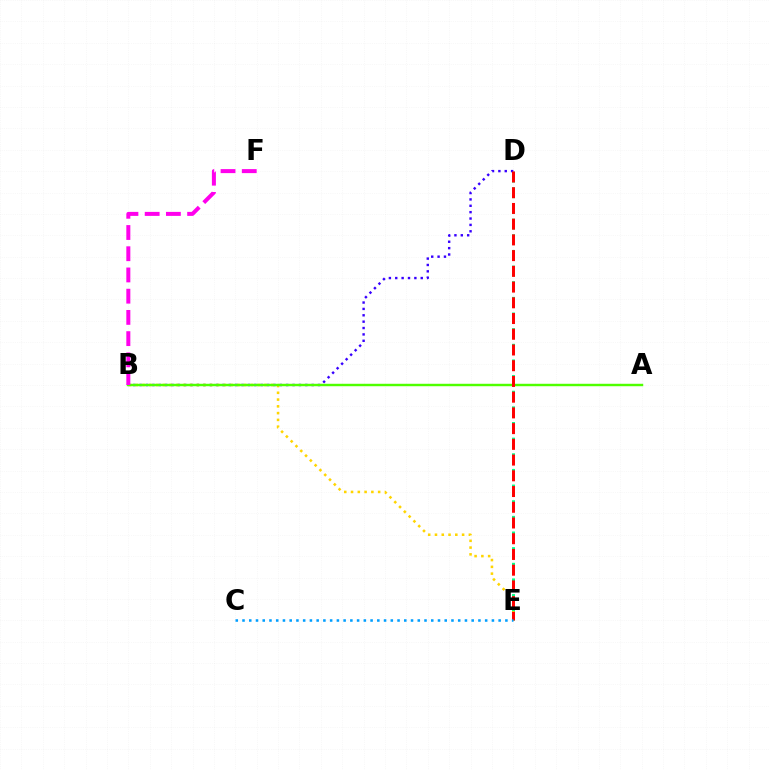{('D', 'E'): [{'color': '#00ff86', 'line_style': 'dotted', 'thickness': 2.13}, {'color': '#ff0000', 'line_style': 'dashed', 'thickness': 2.14}], ('B', 'D'): [{'color': '#3700ff', 'line_style': 'dotted', 'thickness': 1.73}], ('B', 'E'): [{'color': '#ffd500', 'line_style': 'dotted', 'thickness': 1.84}], ('A', 'B'): [{'color': '#4fff00', 'line_style': 'solid', 'thickness': 1.76}], ('B', 'F'): [{'color': '#ff00ed', 'line_style': 'dashed', 'thickness': 2.88}], ('C', 'E'): [{'color': '#009eff', 'line_style': 'dotted', 'thickness': 1.83}]}